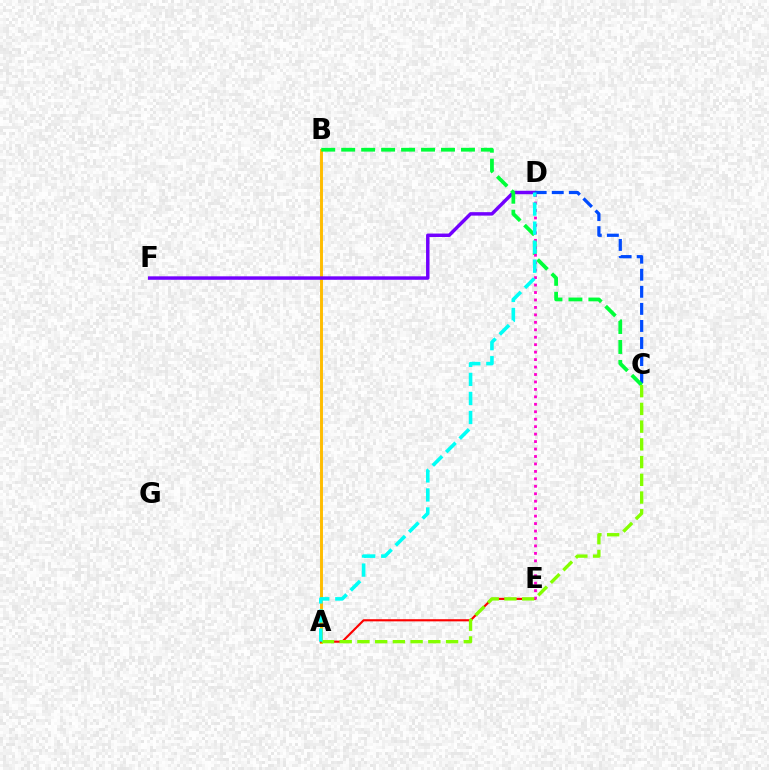{('A', 'B'): [{'color': '#ffbd00', 'line_style': 'solid', 'thickness': 2.11}], ('D', 'F'): [{'color': '#7200ff', 'line_style': 'solid', 'thickness': 2.48}], ('C', 'D'): [{'color': '#004bff', 'line_style': 'dashed', 'thickness': 2.32}], ('A', 'E'): [{'color': '#ff0000', 'line_style': 'solid', 'thickness': 1.54}], ('B', 'C'): [{'color': '#00ff39', 'line_style': 'dashed', 'thickness': 2.71}], ('D', 'E'): [{'color': '#ff00cf', 'line_style': 'dotted', 'thickness': 2.03}], ('A', 'C'): [{'color': '#84ff00', 'line_style': 'dashed', 'thickness': 2.41}], ('A', 'D'): [{'color': '#00fff6', 'line_style': 'dashed', 'thickness': 2.59}]}